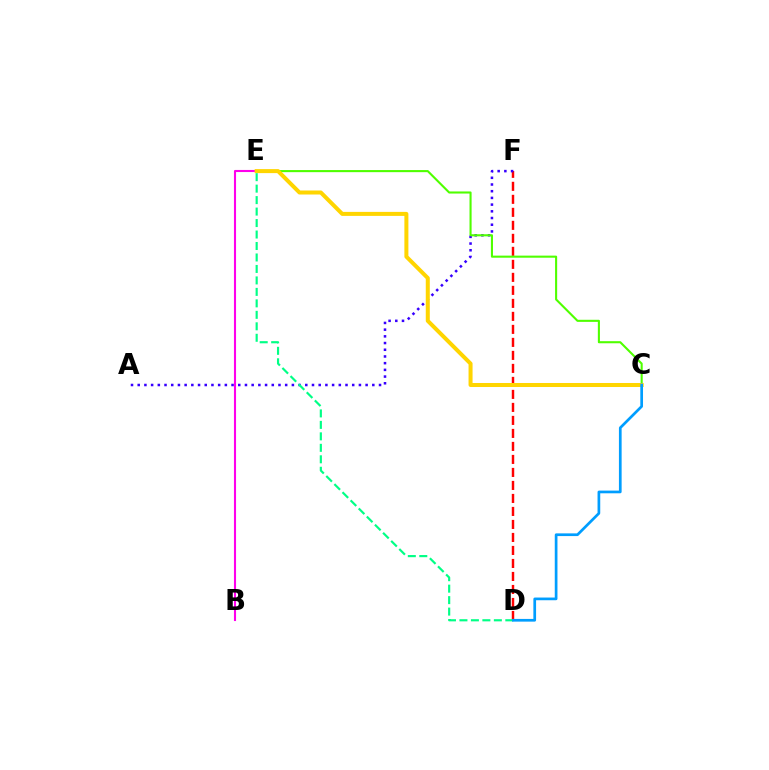{('D', 'F'): [{'color': '#ff0000', 'line_style': 'dashed', 'thickness': 1.77}], ('A', 'F'): [{'color': '#3700ff', 'line_style': 'dotted', 'thickness': 1.82}], ('B', 'E'): [{'color': '#ff00ed', 'line_style': 'solid', 'thickness': 1.51}], ('C', 'E'): [{'color': '#4fff00', 'line_style': 'solid', 'thickness': 1.51}, {'color': '#ffd500', 'line_style': 'solid', 'thickness': 2.89}], ('D', 'E'): [{'color': '#00ff86', 'line_style': 'dashed', 'thickness': 1.56}], ('C', 'D'): [{'color': '#009eff', 'line_style': 'solid', 'thickness': 1.95}]}